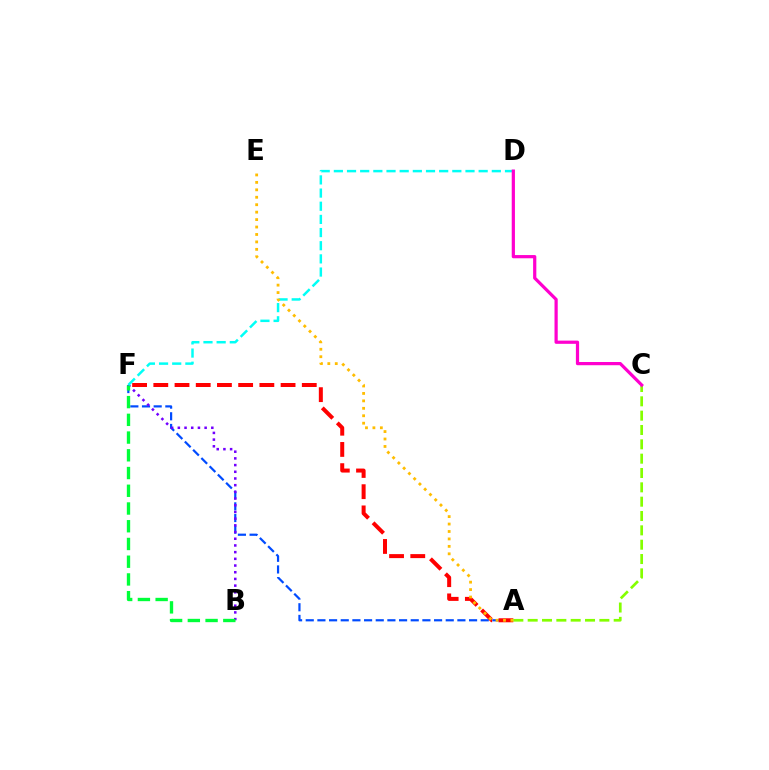{('A', 'F'): [{'color': '#004bff', 'line_style': 'dashed', 'thickness': 1.58}, {'color': '#ff0000', 'line_style': 'dashed', 'thickness': 2.88}], ('B', 'F'): [{'color': '#7200ff', 'line_style': 'dotted', 'thickness': 1.82}, {'color': '#00ff39', 'line_style': 'dashed', 'thickness': 2.41}], ('A', 'C'): [{'color': '#84ff00', 'line_style': 'dashed', 'thickness': 1.95}], ('D', 'F'): [{'color': '#00fff6', 'line_style': 'dashed', 'thickness': 1.79}], ('A', 'E'): [{'color': '#ffbd00', 'line_style': 'dotted', 'thickness': 2.02}], ('C', 'D'): [{'color': '#ff00cf', 'line_style': 'solid', 'thickness': 2.32}]}